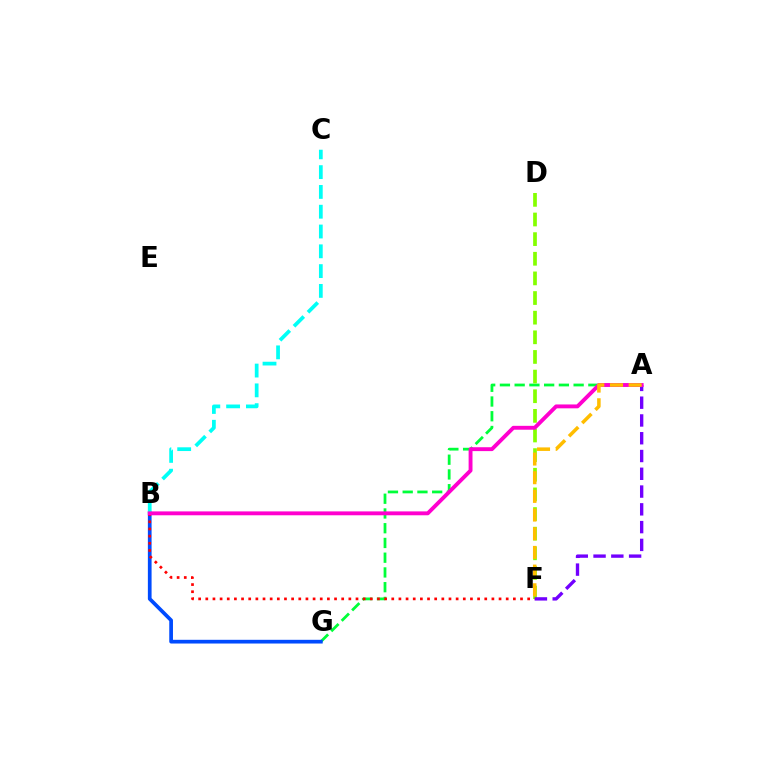{('A', 'G'): [{'color': '#00ff39', 'line_style': 'dashed', 'thickness': 2.0}], ('B', 'G'): [{'color': '#004bff', 'line_style': 'solid', 'thickness': 2.67}], ('D', 'F'): [{'color': '#84ff00', 'line_style': 'dashed', 'thickness': 2.67}], ('B', 'F'): [{'color': '#ff0000', 'line_style': 'dotted', 'thickness': 1.94}], ('A', 'F'): [{'color': '#7200ff', 'line_style': 'dashed', 'thickness': 2.41}, {'color': '#ffbd00', 'line_style': 'dashed', 'thickness': 2.54}], ('B', 'C'): [{'color': '#00fff6', 'line_style': 'dashed', 'thickness': 2.69}], ('A', 'B'): [{'color': '#ff00cf', 'line_style': 'solid', 'thickness': 2.79}]}